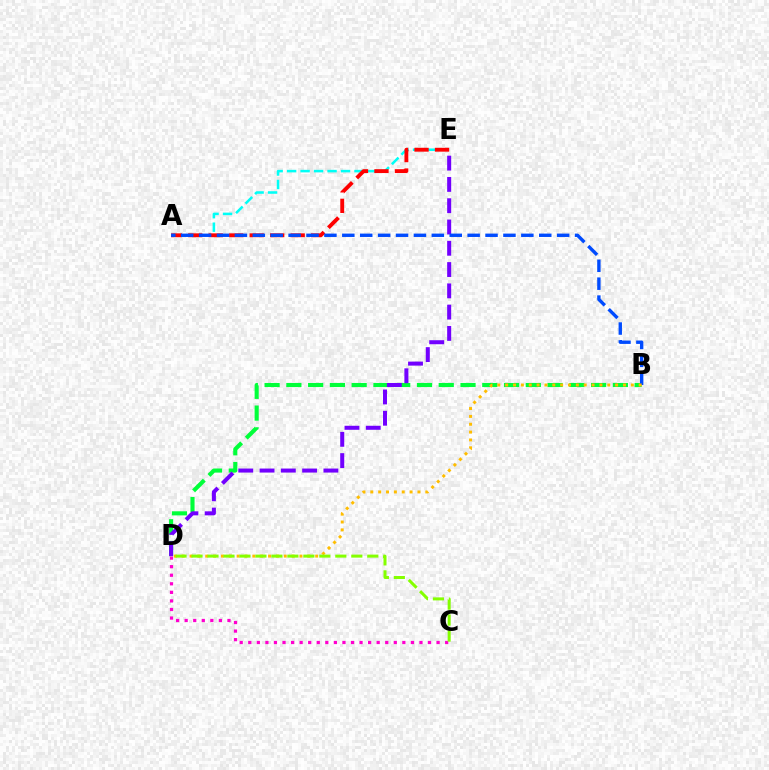{('B', 'D'): [{'color': '#00ff39', 'line_style': 'dashed', 'thickness': 2.96}, {'color': '#ffbd00', 'line_style': 'dotted', 'thickness': 2.13}], ('C', 'D'): [{'color': '#ff00cf', 'line_style': 'dotted', 'thickness': 2.33}, {'color': '#84ff00', 'line_style': 'dashed', 'thickness': 2.17}], ('A', 'E'): [{'color': '#00fff6', 'line_style': 'dashed', 'thickness': 1.83}, {'color': '#ff0000', 'line_style': 'dashed', 'thickness': 2.78}], ('D', 'E'): [{'color': '#7200ff', 'line_style': 'dashed', 'thickness': 2.89}], ('A', 'B'): [{'color': '#004bff', 'line_style': 'dashed', 'thickness': 2.43}]}